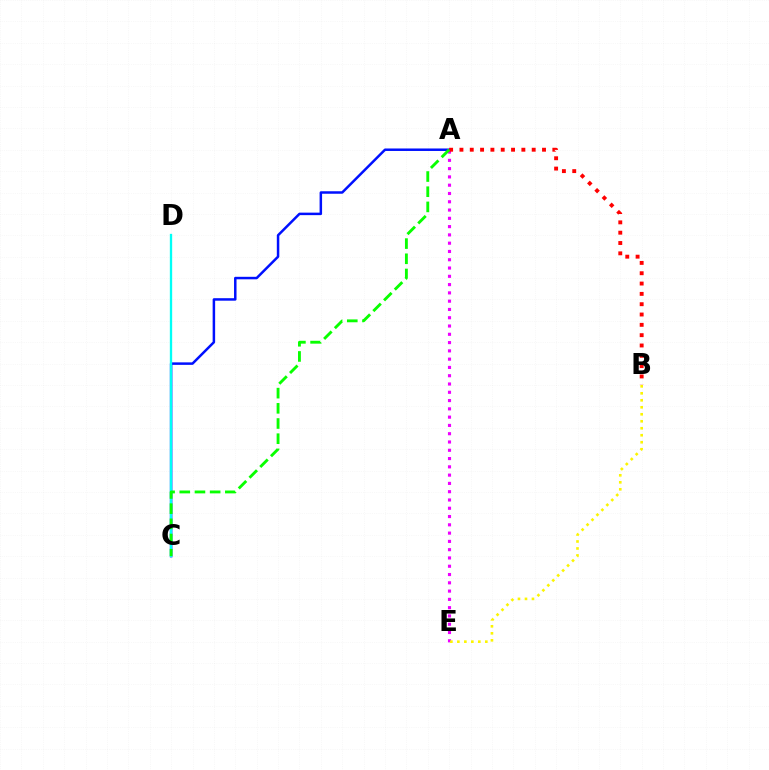{('A', 'C'): [{'color': '#0010ff', 'line_style': 'solid', 'thickness': 1.8}, {'color': '#08ff00', 'line_style': 'dashed', 'thickness': 2.06}], ('A', 'E'): [{'color': '#ee00ff', 'line_style': 'dotted', 'thickness': 2.25}], ('C', 'D'): [{'color': '#00fff6', 'line_style': 'solid', 'thickness': 1.67}], ('B', 'E'): [{'color': '#fcf500', 'line_style': 'dotted', 'thickness': 1.9}], ('A', 'B'): [{'color': '#ff0000', 'line_style': 'dotted', 'thickness': 2.8}]}